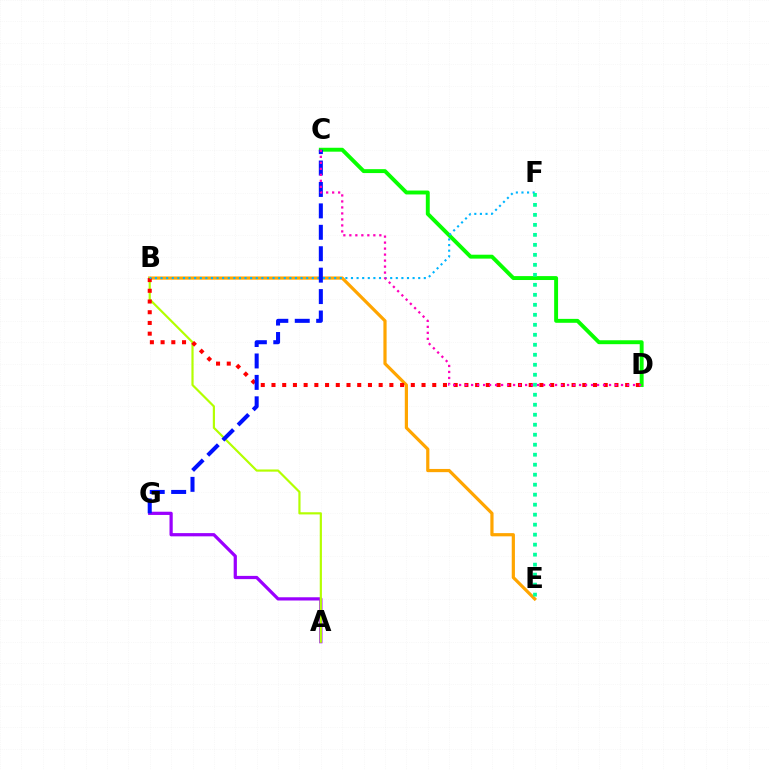{('A', 'G'): [{'color': '#9b00ff', 'line_style': 'solid', 'thickness': 2.33}], ('B', 'E'): [{'color': '#ffa500', 'line_style': 'solid', 'thickness': 2.3}], ('A', 'B'): [{'color': '#b3ff00', 'line_style': 'solid', 'thickness': 1.57}], ('C', 'D'): [{'color': '#08ff00', 'line_style': 'solid', 'thickness': 2.82}, {'color': '#ff00bd', 'line_style': 'dotted', 'thickness': 1.63}], ('B', 'D'): [{'color': '#ff0000', 'line_style': 'dotted', 'thickness': 2.91}], ('B', 'F'): [{'color': '#00b5ff', 'line_style': 'dotted', 'thickness': 1.52}], ('C', 'G'): [{'color': '#0010ff', 'line_style': 'dashed', 'thickness': 2.91}], ('E', 'F'): [{'color': '#00ff9d', 'line_style': 'dotted', 'thickness': 2.72}]}